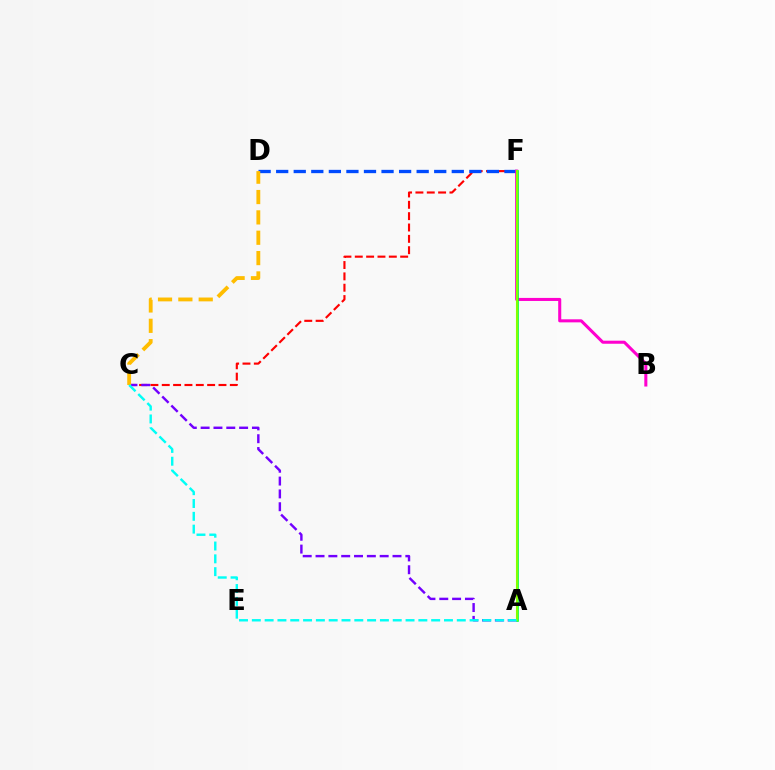{('C', 'F'): [{'color': '#ff0000', 'line_style': 'dashed', 'thickness': 1.54}], ('D', 'F'): [{'color': '#004bff', 'line_style': 'dashed', 'thickness': 2.39}], ('B', 'F'): [{'color': '#ff00cf', 'line_style': 'solid', 'thickness': 2.2}], ('A', 'C'): [{'color': '#7200ff', 'line_style': 'dashed', 'thickness': 1.74}, {'color': '#00fff6', 'line_style': 'dashed', 'thickness': 1.74}], ('A', 'F'): [{'color': '#00ff39', 'line_style': 'solid', 'thickness': 1.9}, {'color': '#84ff00', 'line_style': 'solid', 'thickness': 1.5}], ('C', 'D'): [{'color': '#ffbd00', 'line_style': 'dashed', 'thickness': 2.76}]}